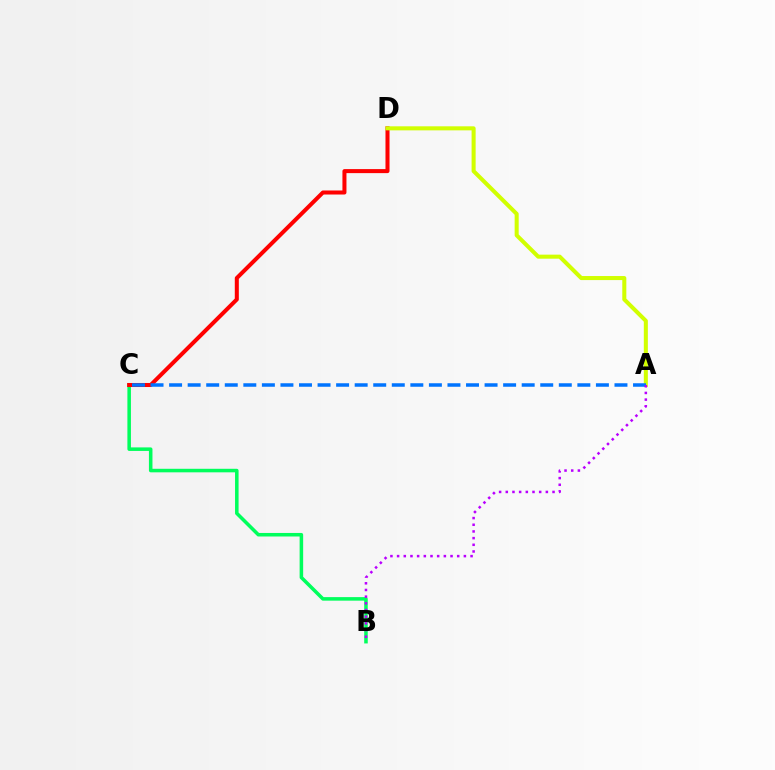{('B', 'C'): [{'color': '#00ff5c', 'line_style': 'solid', 'thickness': 2.54}], ('C', 'D'): [{'color': '#ff0000', 'line_style': 'solid', 'thickness': 2.9}], ('A', 'D'): [{'color': '#d1ff00', 'line_style': 'solid', 'thickness': 2.91}], ('A', 'C'): [{'color': '#0074ff', 'line_style': 'dashed', 'thickness': 2.52}], ('A', 'B'): [{'color': '#b900ff', 'line_style': 'dotted', 'thickness': 1.81}]}